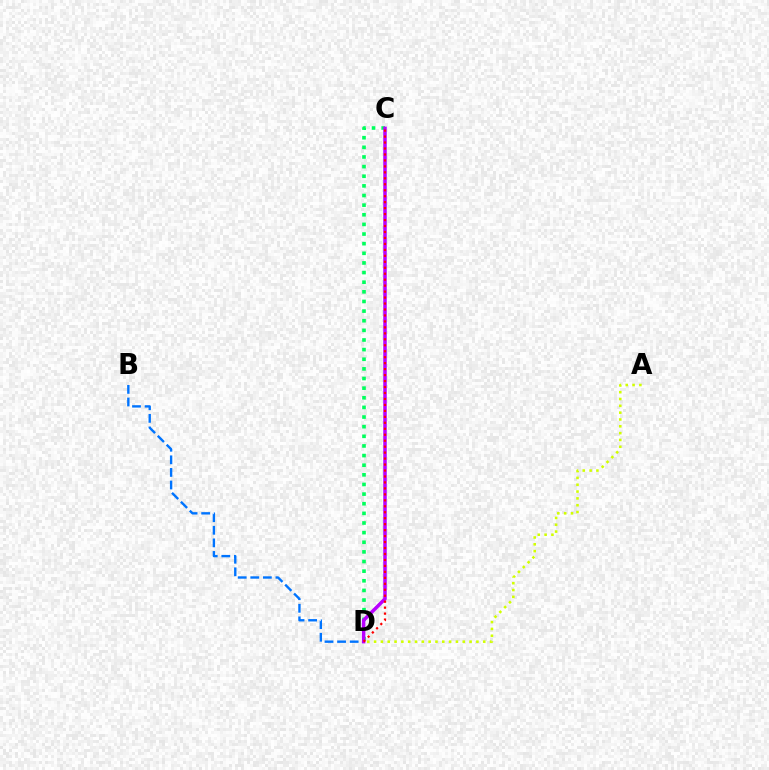{('B', 'D'): [{'color': '#0074ff', 'line_style': 'dashed', 'thickness': 1.71}], ('C', 'D'): [{'color': '#00ff5c', 'line_style': 'dotted', 'thickness': 2.62}, {'color': '#b900ff', 'line_style': 'solid', 'thickness': 2.51}, {'color': '#ff0000', 'line_style': 'dotted', 'thickness': 1.62}], ('A', 'D'): [{'color': '#d1ff00', 'line_style': 'dotted', 'thickness': 1.85}]}